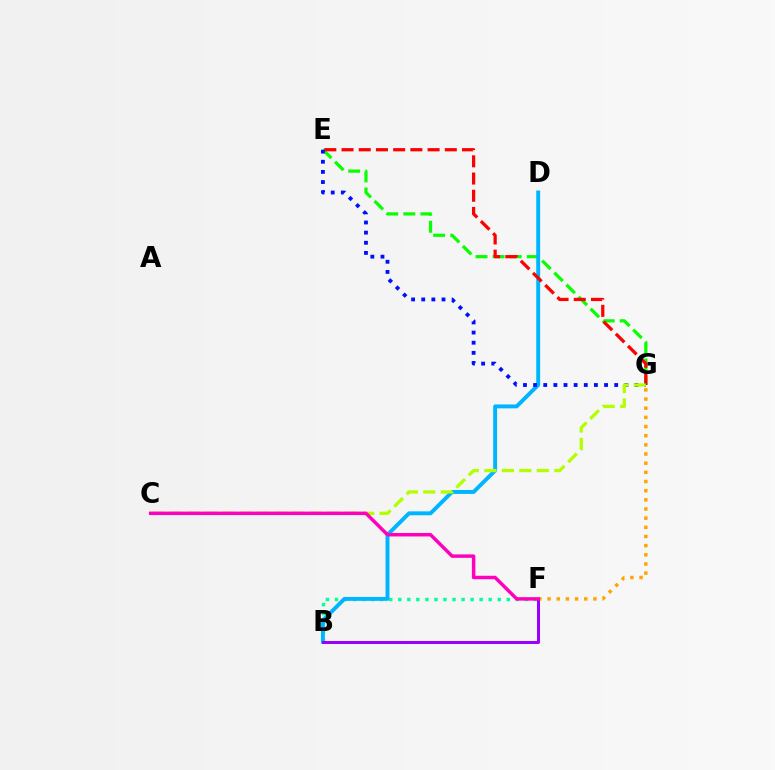{('E', 'G'): [{'color': '#08ff00', 'line_style': 'dashed', 'thickness': 2.32}, {'color': '#ff0000', 'line_style': 'dashed', 'thickness': 2.34}, {'color': '#0010ff', 'line_style': 'dotted', 'thickness': 2.75}], ('B', 'F'): [{'color': '#00ff9d', 'line_style': 'dotted', 'thickness': 2.46}, {'color': '#9b00ff', 'line_style': 'solid', 'thickness': 2.16}], ('B', 'D'): [{'color': '#00b5ff', 'line_style': 'solid', 'thickness': 2.82}], ('F', 'G'): [{'color': '#ffa500', 'line_style': 'dotted', 'thickness': 2.49}], ('C', 'G'): [{'color': '#b3ff00', 'line_style': 'dashed', 'thickness': 2.37}], ('C', 'F'): [{'color': '#ff00bd', 'line_style': 'solid', 'thickness': 2.5}]}